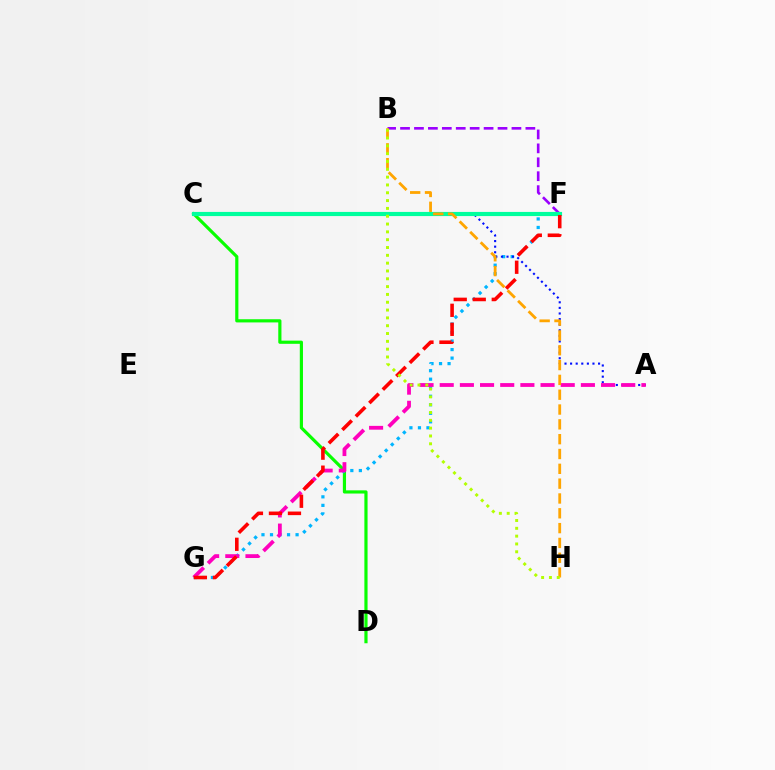{('C', 'D'): [{'color': '#08ff00', 'line_style': 'solid', 'thickness': 2.29}], ('F', 'G'): [{'color': '#00b5ff', 'line_style': 'dotted', 'thickness': 2.32}, {'color': '#ff0000', 'line_style': 'dashed', 'thickness': 2.58}], ('B', 'F'): [{'color': '#9b00ff', 'line_style': 'dashed', 'thickness': 1.89}], ('A', 'C'): [{'color': '#0010ff', 'line_style': 'dotted', 'thickness': 1.52}], ('C', 'F'): [{'color': '#00ff9d', 'line_style': 'solid', 'thickness': 2.98}], ('A', 'G'): [{'color': '#ff00bd', 'line_style': 'dashed', 'thickness': 2.74}], ('B', 'H'): [{'color': '#ffa500', 'line_style': 'dashed', 'thickness': 2.01}, {'color': '#b3ff00', 'line_style': 'dotted', 'thickness': 2.12}]}